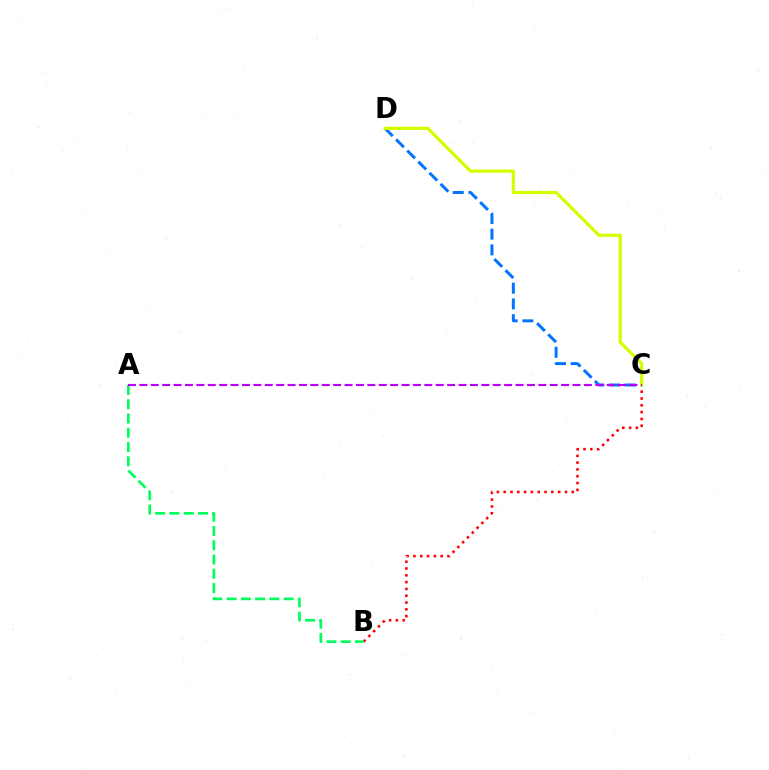{('C', 'D'): [{'color': '#0074ff', 'line_style': 'dashed', 'thickness': 2.14}, {'color': '#d1ff00', 'line_style': 'solid', 'thickness': 2.31}], ('B', 'C'): [{'color': '#ff0000', 'line_style': 'dotted', 'thickness': 1.85}], ('A', 'B'): [{'color': '#00ff5c', 'line_style': 'dashed', 'thickness': 1.94}], ('A', 'C'): [{'color': '#b900ff', 'line_style': 'dashed', 'thickness': 1.55}]}